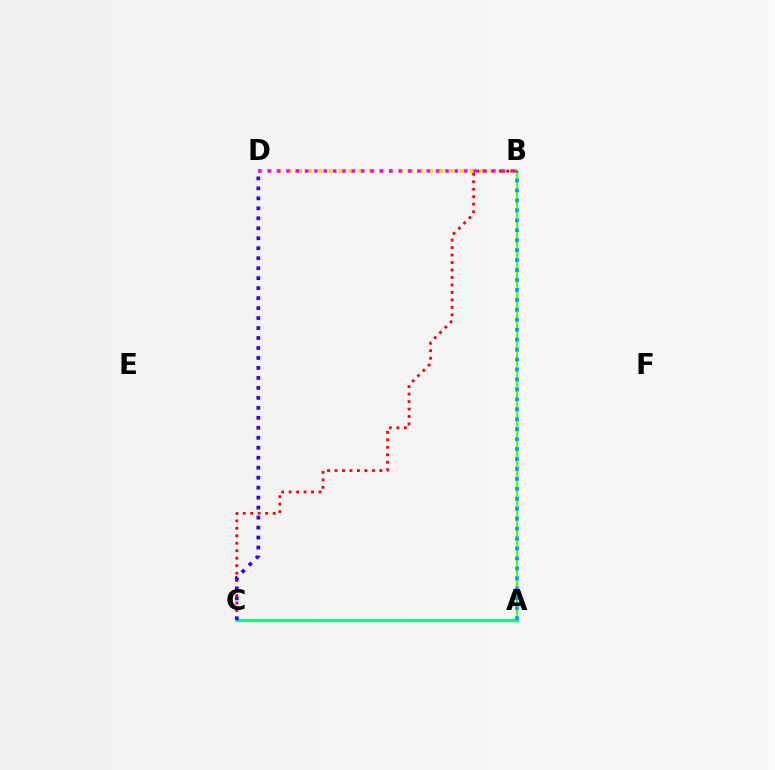{('A', 'C'): [{'color': '#00ff86', 'line_style': 'solid', 'thickness': 2.34}], ('A', 'B'): [{'color': '#4fff00', 'line_style': 'solid', 'thickness': 1.58}, {'color': '#009eff', 'line_style': 'dotted', 'thickness': 2.7}], ('B', 'D'): [{'color': '#ffd500', 'line_style': 'dotted', 'thickness': 2.74}, {'color': '#ff00ed', 'line_style': 'dotted', 'thickness': 2.54}], ('B', 'C'): [{'color': '#ff0000', 'line_style': 'dotted', 'thickness': 2.03}], ('C', 'D'): [{'color': '#3700ff', 'line_style': 'dotted', 'thickness': 2.71}]}